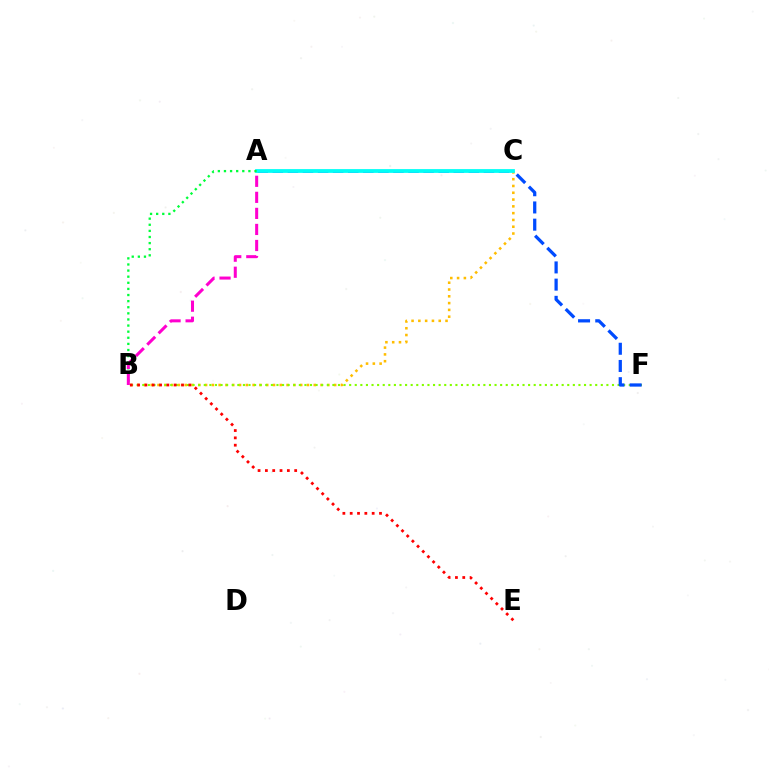{('B', 'C'): [{'color': '#ffbd00', 'line_style': 'dotted', 'thickness': 1.85}], ('A', 'C'): [{'color': '#7200ff', 'line_style': 'dashed', 'thickness': 2.05}, {'color': '#00fff6', 'line_style': 'solid', 'thickness': 2.72}], ('B', 'F'): [{'color': '#84ff00', 'line_style': 'dotted', 'thickness': 1.52}], ('A', 'B'): [{'color': '#00ff39', 'line_style': 'dotted', 'thickness': 1.66}, {'color': '#ff00cf', 'line_style': 'dashed', 'thickness': 2.18}], ('C', 'F'): [{'color': '#004bff', 'line_style': 'dashed', 'thickness': 2.34}], ('B', 'E'): [{'color': '#ff0000', 'line_style': 'dotted', 'thickness': 1.99}]}